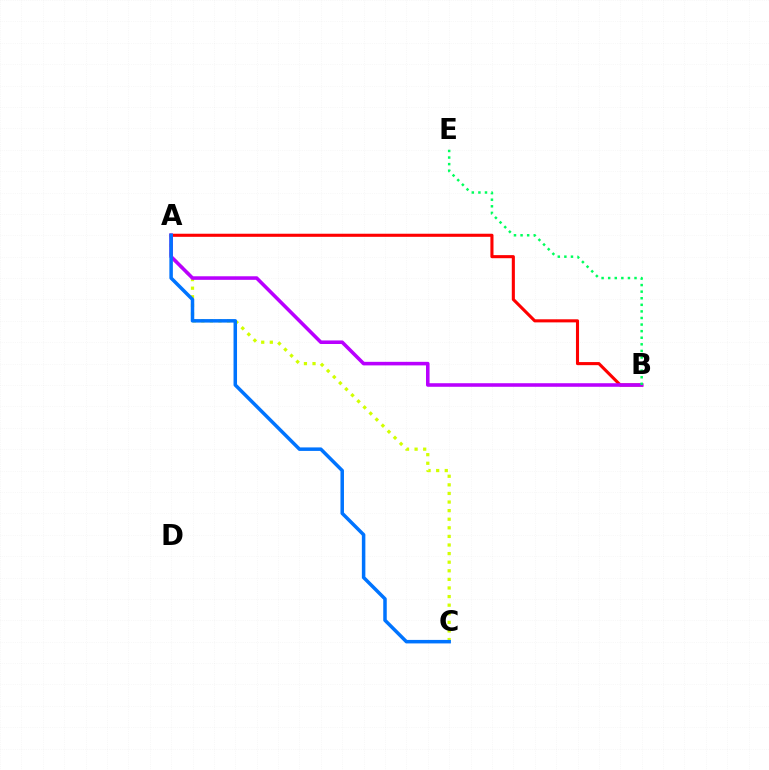{('A', 'C'): [{'color': '#d1ff00', 'line_style': 'dotted', 'thickness': 2.33}, {'color': '#0074ff', 'line_style': 'solid', 'thickness': 2.52}], ('A', 'B'): [{'color': '#ff0000', 'line_style': 'solid', 'thickness': 2.22}, {'color': '#b900ff', 'line_style': 'solid', 'thickness': 2.56}], ('B', 'E'): [{'color': '#00ff5c', 'line_style': 'dotted', 'thickness': 1.79}]}